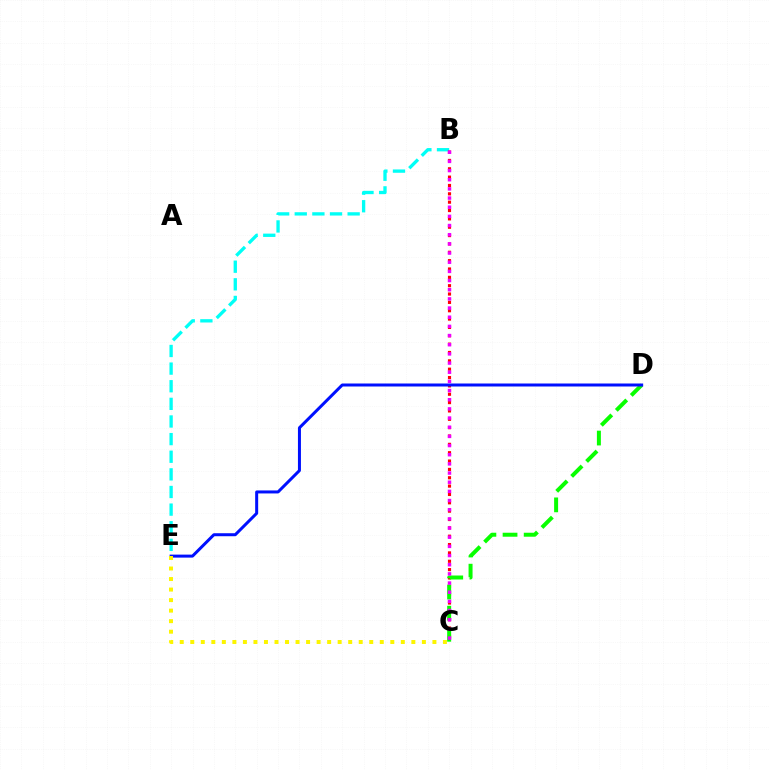{('B', 'E'): [{'color': '#00fff6', 'line_style': 'dashed', 'thickness': 2.39}], ('B', 'C'): [{'color': '#ff0000', 'line_style': 'dotted', 'thickness': 2.27}, {'color': '#ee00ff', 'line_style': 'dotted', 'thickness': 2.49}], ('C', 'D'): [{'color': '#08ff00', 'line_style': 'dashed', 'thickness': 2.87}], ('D', 'E'): [{'color': '#0010ff', 'line_style': 'solid', 'thickness': 2.16}], ('C', 'E'): [{'color': '#fcf500', 'line_style': 'dotted', 'thickness': 2.86}]}